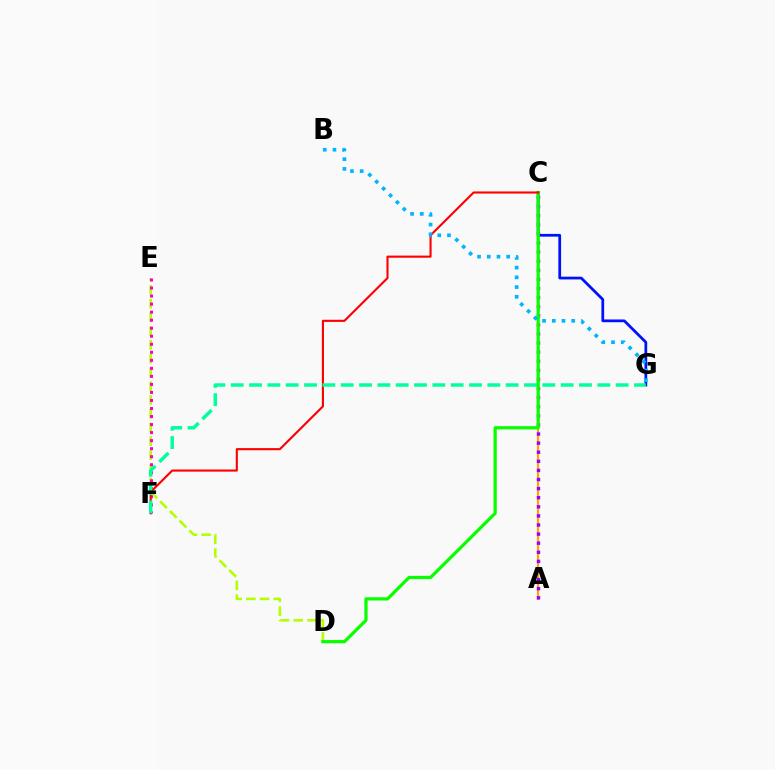{('D', 'E'): [{'color': '#b3ff00', 'line_style': 'dashed', 'thickness': 1.87}], ('A', 'C'): [{'color': '#ffa500', 'line_style': 'solid', 'thickness': 1.56}, {'color': '#9b00ff', 'line_style': 'dotted', 'thickness': 2.47}], ('C', 'G'): [{'color': '#0010ff', 'line_style': 'solid', 'thickness': 1.98}], ('E', 'F'): [{'color': '#ff00bd', 'line_style': 'dotted', 'thickness': 2.18}], ('C', 'D'): [{'color': '#08ff00', 'line_style': 'solid', 'thickness': 2.33}], ('C', 'F'): [{'color': '#ff0000', 'line_style': 'solid', 'thickness': 1.53}], ('B', 'G'): [{'color': '#00b5ff', 'line_style': 'dotted', 'thickness': 2.64}], ('F', 'G'): [{'color': '#00ff9d', 'line_style': 'dashed', 'thickness': 2.49}]}